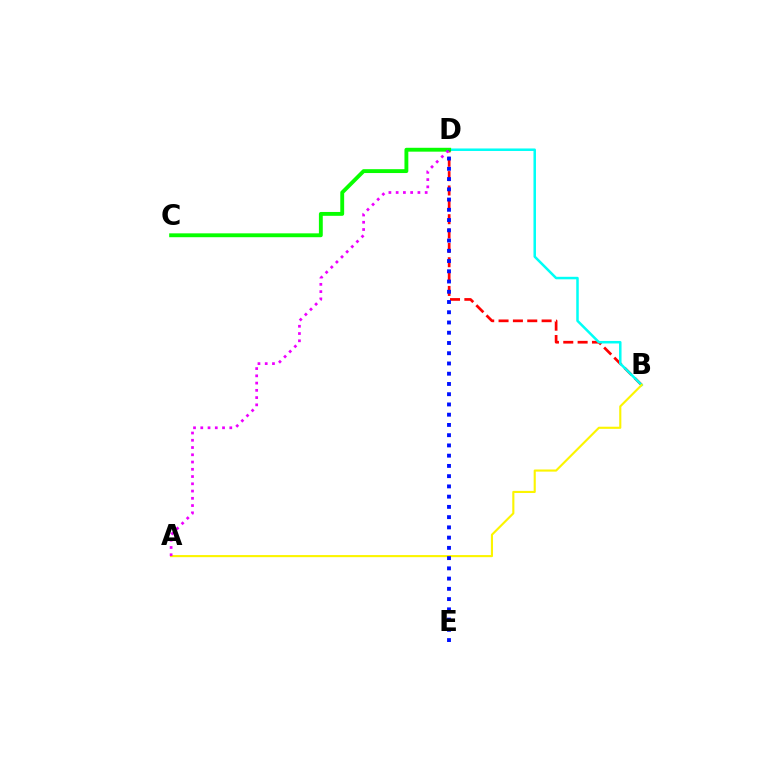{('B', 'D'): [{'color': '#ff0000', 'line_style': 'dashed', 'thickness': 1.95}, {'color': '#00fff6', 'line_style': 'solid', 'thickness': 1.81}], ('A', 'B'): [{'color': '#fcf500', 'line_style': 'solid', 'thickness': 1.53}], ('C', 'D'): [{'color': '#08ff00', 'line_style': 'solid', 'thickness': 2.78}], ('A', 'D'): [{'color': '#ee00ff', 'line_style': 'dotted', 'thickness': 1.97}], ('D', 'E'): [{'color': '#0010ff', 'line_style': 'dotted', 'thickness': 2.78}]}